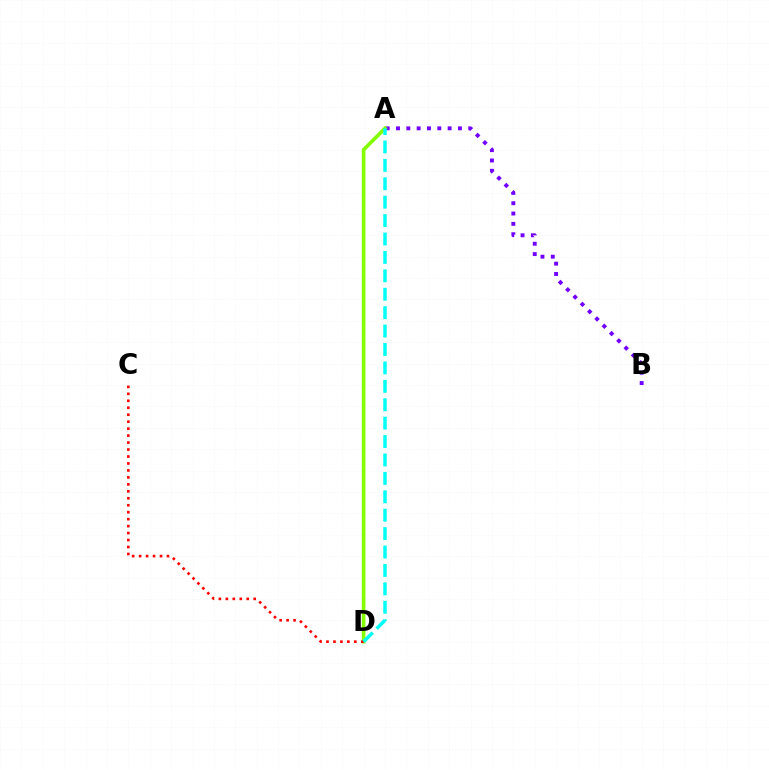{('A', 'B'): [{'color': '#7200ff', 'line_style': 'dotted', 'thickness': 2.8}], ('A', 'D'): [{'color': '#84ff00', 'line_style': 'solid', 'thickness': 2.63}, {'color': '#00fff6', 'line_style': 'dashed', 'thickness': 2.5}], ('C', 'D'): [{'color': '#ff0000', 'line_style': 'dotted', 'thickness': 1.89}]}